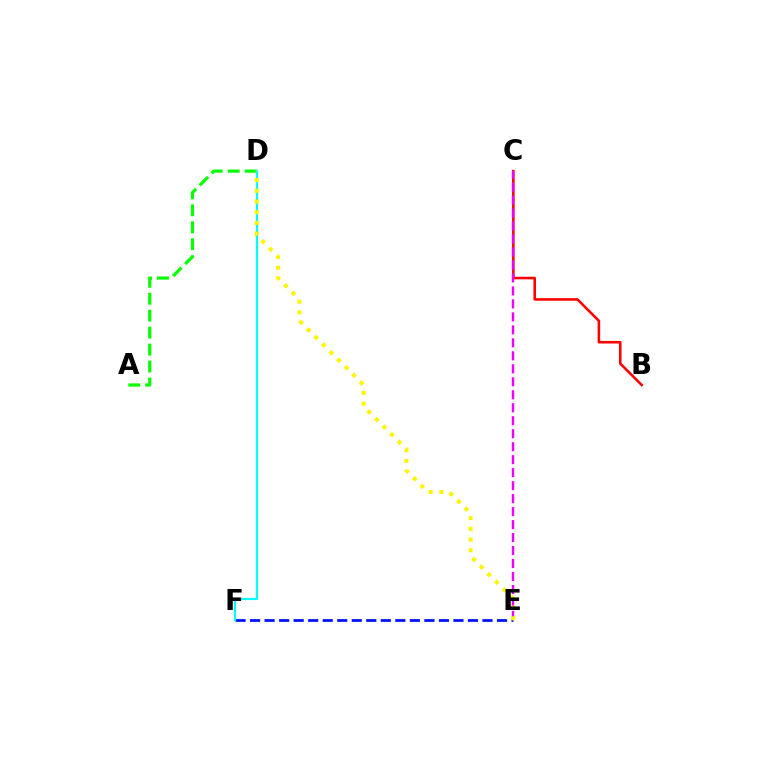{('B', 'C'): [{'color': '#ff0000', 'line_style': 'solid', 'thickness': 1.85}], ('A', 'D'): [{'color': '#08ff00', 'line_style': 'dashed', 'thickness': 2.3}], ('C', 'E'): [{'color': '#ee00ff', 'line_style': 'dashed', 'thickness': 1.76}], ('E', 'F'): [{'color': '#0010ff', 'line_style': 'dashed', 'thickness': 1.97}], ('D', 'F'): [{'color': '#00fff6', 'line_style': 'solid', 'thickness': 1.58}], ('D', 'E'): [{'color': '#fcf500', 'line_style': 'dotted', 'thickness': 2.91}]}